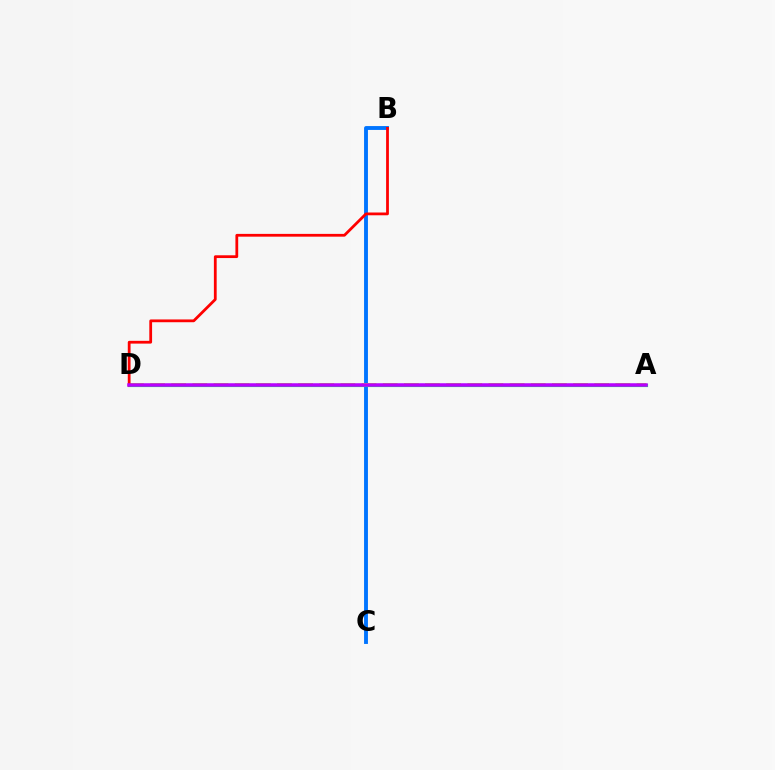{('B', 'C'): [{'color': '#0074ff', 'line_style': 'solid', 'thickness': 2.79}], ('A', 'D'): [{'color': '#d1ff00', 'line_style': 'dashed', 'thickness': 2.87}, {'color': '#00ff5c', 'line_style': 'solid', 'thickness': 2.27}, {'color': '#b900ff', 'line_style': 'solid', 'thickness': 2.52}], ('B', 'D'): [{'color': '#ff0000', 'line_style': 'solid', 'thickness': 2.0}]}